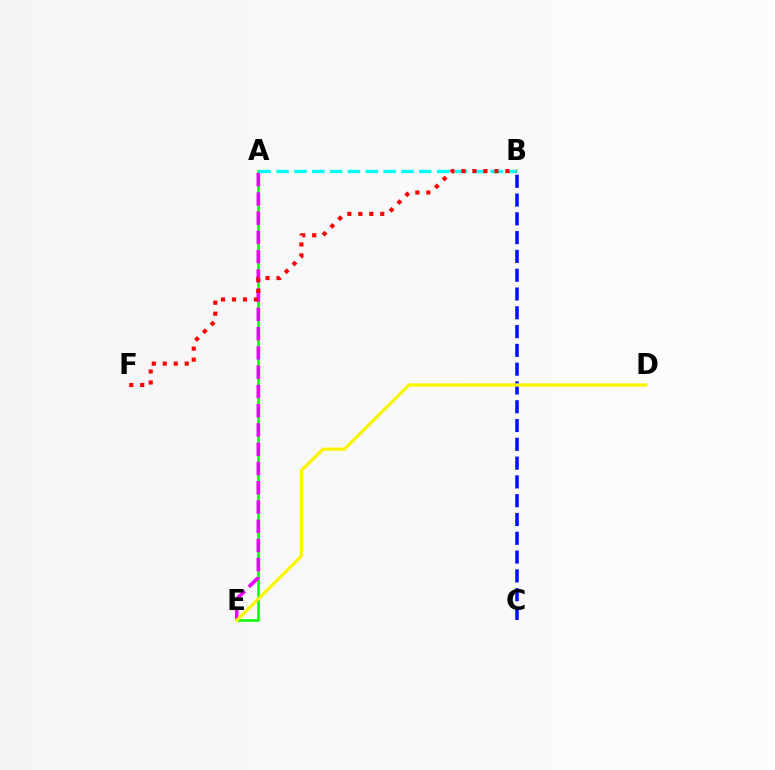{('A', 'E'): [{'color': '#08ff00', 'line_style': 'solid', 'thickness': 1.84}, {'color': '#ee00ff', 'line_style': 'dashed', 'thickness': 2.62}], ('A', 'B'): [{'color': '#00fff6', 'line_style': 'dashed', 'thickness': 2.42}], ('B', 'F'): [{'color': '#ff0000', 'line_style': 'dotted', 'thickness': 2.98}], ('B', 'C'): [{'color': '#0010ff', 'line_style': 'dashed', 'thickness': 2.55}], ('D', 'E'): [{'color': '#fcf500', 'line_style': 'solid', 'thickness': 2.37}]}